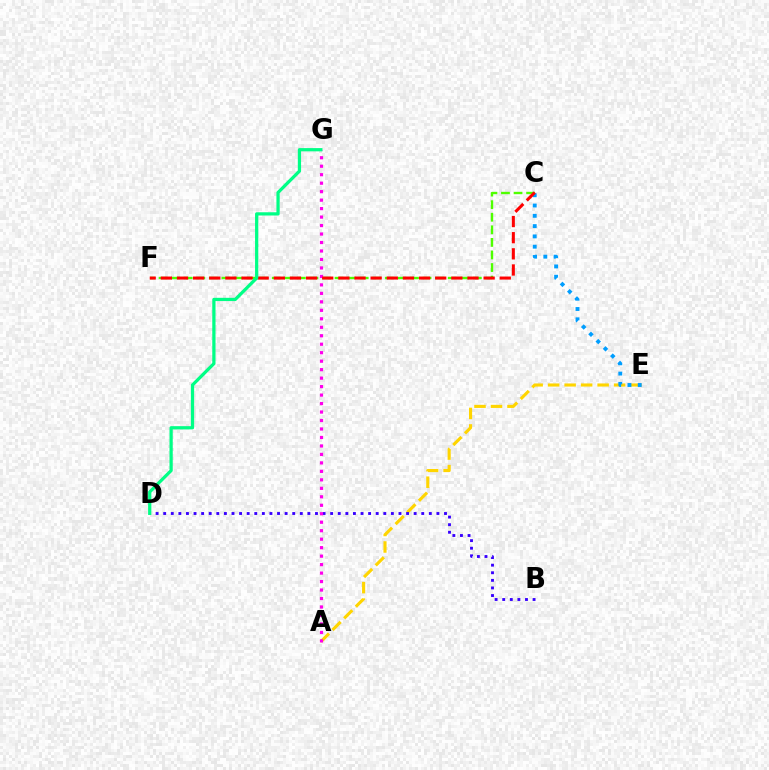{('C', 'F'): [{'color': '#4fff00', 'line_style': 'dashed', 'thickness': 1.71}, {'color': '#ff0000', 'line_style': 'dashed', 'thickness': 2.19}], ('A', 'E'): [{'color': '#ffd500', 'line_style': 'dashed', 'thickness': 2.24}], ('C', 'E'): [{'color': '#009eff', 'line_style': 'dotted', 'thickness': 2.79}], ('B', 'D'): [{'color': '#3700ff', 'line_style': 'dotted', 'thickness': 2.06}], ('A', 'G'): [{'color': '#ff00ed', 'line_style': 'dotted', 'thickness': 2.3}], ('D', 'G'): [{'color': '#00ff86', 'line_style': 'solid', 'thickness': 2.34}]}